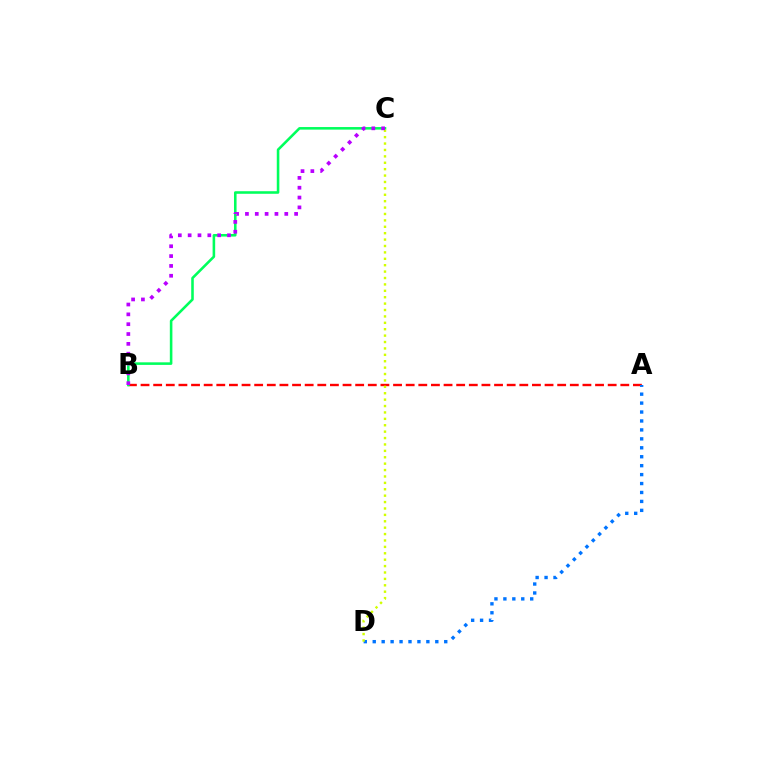{('A', 'B'): [{'color': '#ff0000', 'line_style': 'dashed', 'thickness': 1.72}], ('A', 'D'): [{'color': '#0074ff', 'line_style': 'dotted', 'thickness': 2.43}], ('B', 'C'): [{'color': '#00ff5c', 'line_style': 'solid', 'thickness': 1.85}, {'color': '#b900ff', 'line_style': 'dotted', 'thickness': 2.67}], ('C', 'D'): [{'color': '#d1ff00', 'line_style': 'dotted', 'thickness': 1.74}]}